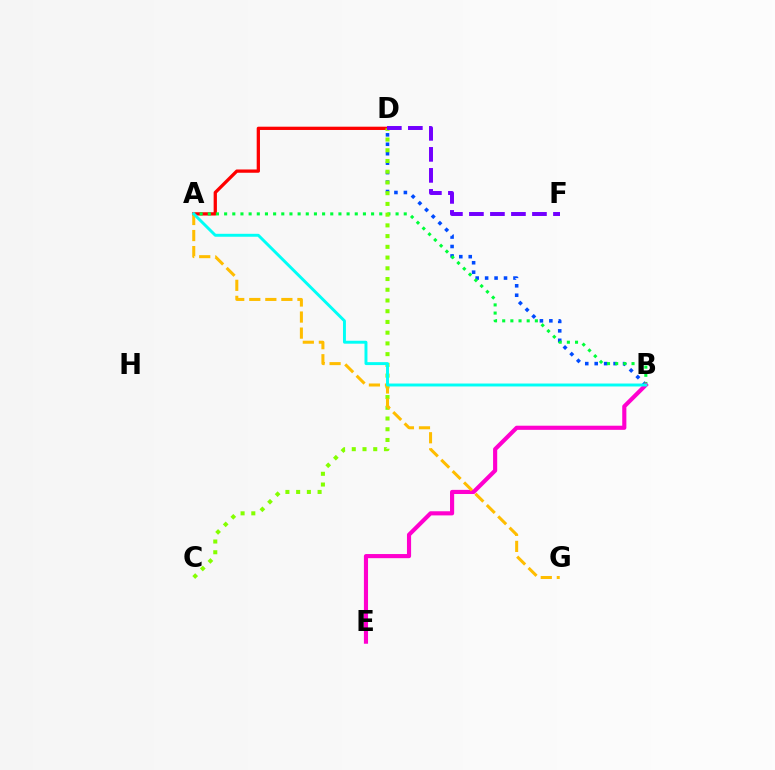{('B', 'D'): [{'color': '#004bff', 'line_style': 'dotted', 'thickness': 2.57}], ('A', 'D'): [{'color': '#ff0000', 'line_style': 'solid', 'thickness': 2.36}], ('A', 'B'): [{'color': '#00ff39', 'line_style': 'dotted', 'thickness': 2.22}, {'color': '#00fff6', 'line_style': 'solid', 'thickness': 2.11}], ('C', 'D'): [{'color': '#84ff00', 'line_style': 'dotted', 'thickness': 2.92}], ('B', 'E'): [{'color': '#ff00cf', 'line_style': 'solid', 'thickness': 2.98}], ('A', 'G'): [{'color': '#ffbd00', 'line_style': 'dashed', 'thickness': 2.18}], ('D', 'F'): [{'color': '#7200ff', 'line_style': 'dashed', 'thickness': 2.85}]}